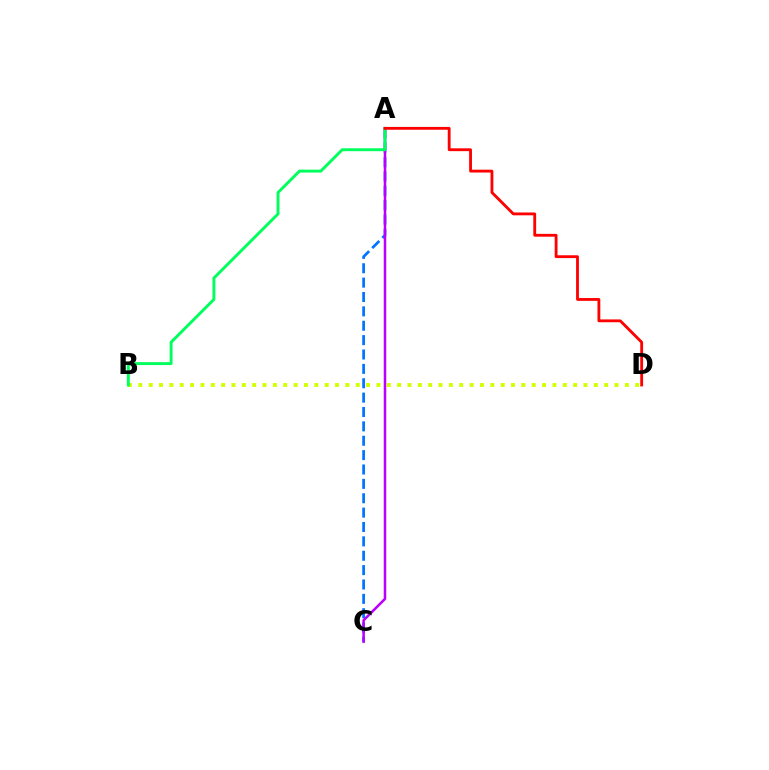{('A', 'C'): [{'color': '#0074ff', 'line_style': 'dashed', 'thickness': 1.95}, {'color': '#b900ff', 'line_style': 'solid', 'thickness': 1.83}], ('B', 'D'): [{'color': '#d1ff00', 'line_style': 'dotted', 'thickness': 2.81}], ('A', 'B'): [{'color': '#00ff5c', 'line_style': 'solid', 'thickness': 2.09}], ('A', 'D'): [{'color': '#ff0000', 'line_style': 'solid', 'thickness': 2.04}]}